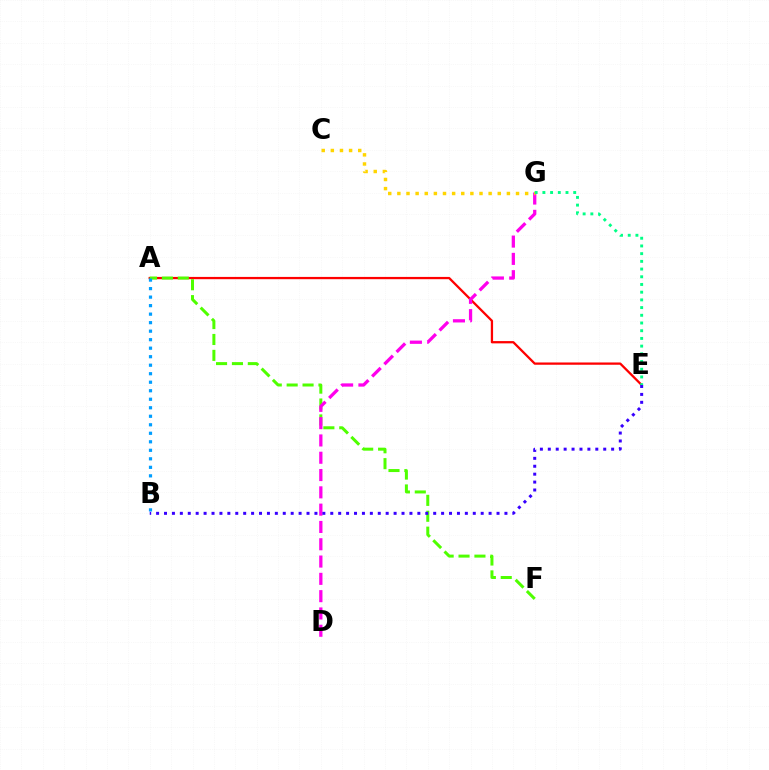{('A', 'E'): [{'color': '#ff0000', 'line_style': 'solid', 'thickness': 1.64}], ('A', 'F'): [{'color': '#4fff00', 'line_style': 'dashed', 'thickness': 2.16}], ('D', 'G'): [{'color': '#ff00ed', 'line_style': 'dashed', 'thickness': 2.35}], ('C', 'G'): [{'color': '#ffd500', 'line_style': 'dotted', 'thickness': 2.48}], ('A', 'B'): [{'color': '#009eff', 'line_style': 'dotted', 'thickness': 2.31}], ('B', 'E'): [{'color': '#3700ff', 'line_style': 'dotted', 'thickness': 2.15}], ('E', 'G'): [{'color': '#00ff86', 'line_style': 'dotted', 'thickness': 2.09}]}